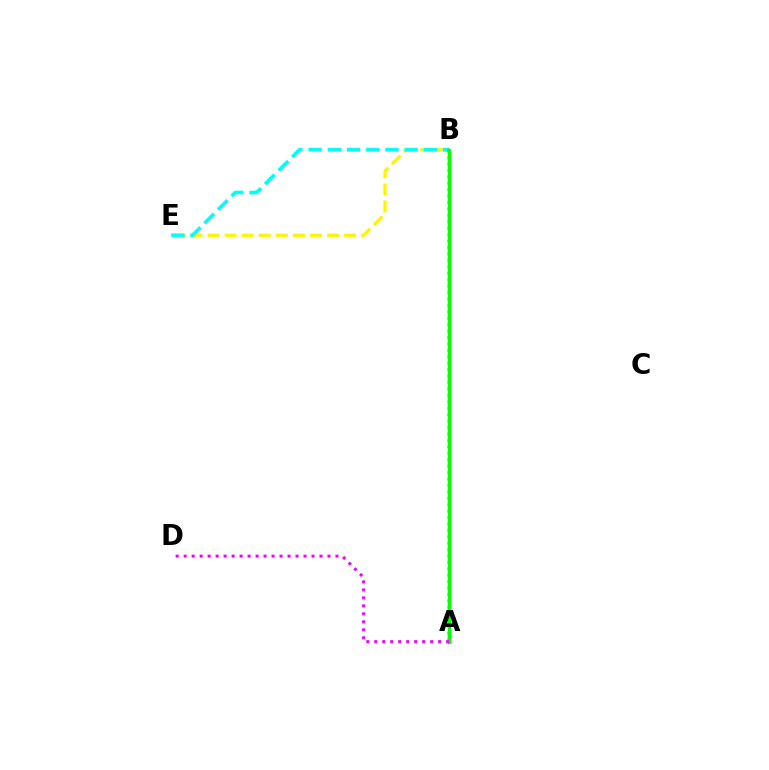{('B', 'E'): [{'color': '#fcf500', 'line_style': 'dashed', 'thickness': 2.32}, {'color': '#00fff6', 'line_style': 'dashed', 'thickness': 2.61}], ('A', 'B'): [{'color': '#ff0000', 'line_style': 'solid', 'thickness': 1.64}, {'color': '#0010ff', 'line_style': 'dotted', 'thickness': 1.75}, {'color': '#08ff00', 'line_style': 'solid', 'thickness': 2.26}], ('A', 'D'): [{'color': '#ee00ff', 'line_style': 'dotted', 'thickness': 2.17}]}